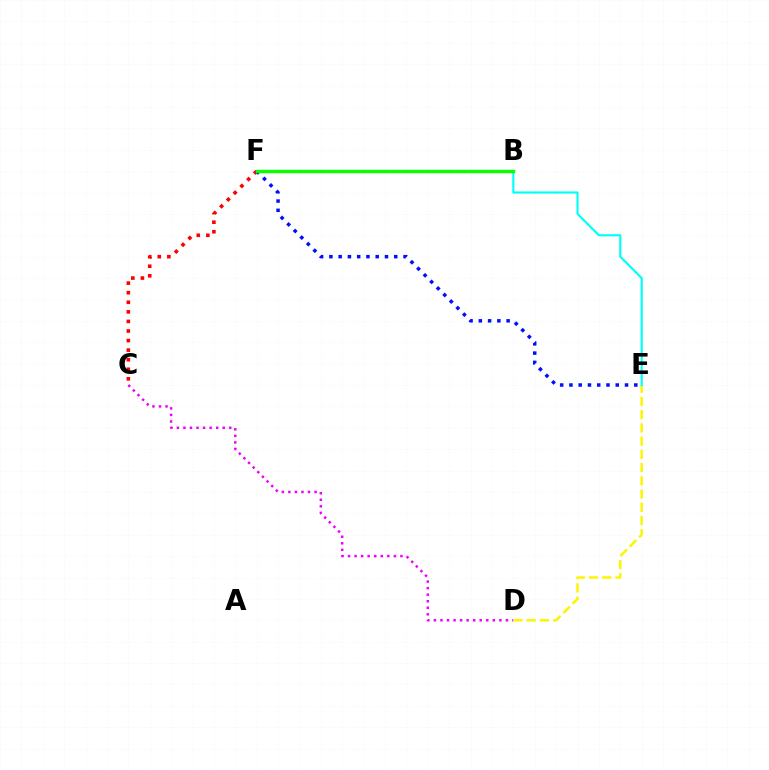{('C', 'F'): [{'color': '#ff0000', 'line_style': 'dotted', 'thickness': 2.6}], ('C', 'D'): [{'color': '#ee00ff', 'line_style': 'dotted', 'thickness': 1.78}], ('D', 'E'): [{'color': '#fcf500', 'line_style': 'dashed', 'thickness': 1.8}], ('E', 'F'): [{'color': '#0010ff', 'line_style': 'dotted', 'thickness': 2.52}], ('B', 'E'): [{'color': '#00fff6', 'line_style': 'solid', 'thickness': 1.53}], ('B', 'F'): [{'color': '#08ff00', 'line_style': 'solid', 'thickness': 2.45}]}